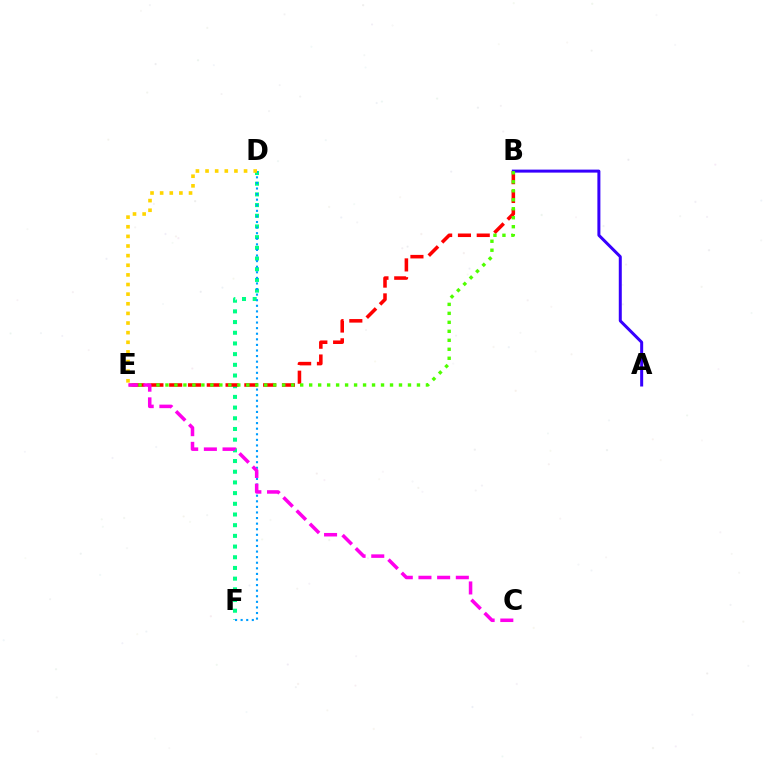{('D', 'F'): [{'color': '#00ff86', 'line_style': 'dotted', 'thickness': 2.9}, {'color': '#009eff', 'line_style': 'dotted', 'thickness': 1.52}], ('D', 'E'): [{'color': '#ffd500', 'line_style': 'dotted', 'thickness': 2.62}], ('B', 'E'): [{'color': '#ff0000', 'line_style': 'dashed', 'thickness': 2.55}, {'color': '#4fff00', 'line_style': 'dotted', 'thickness': 2.44}], ('A', 'B'): [{'color': '#3700ff', 'line_style': 'solid', 'thickness': 2.16}], ('C', 'E'): [{'color': '#ff00ed', 'line_style': 'dashed', 'thickness': 2.54}]}